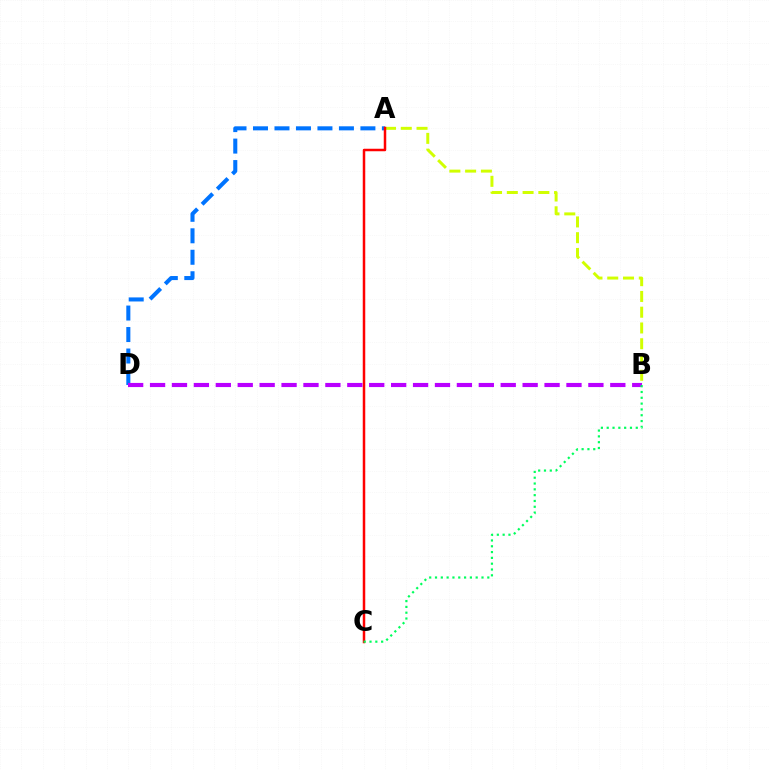{('A', 'B'): [{'color': '#d1ff00', 'line_style': 'dashed', 'thickness': 2.14}], ('A', 'D'): [{'color': '#0074ff', 'line_style': 'dashed', 'thickness': 2.92}], ('A', 'C'): [{'color': '#ff0000', 'line_style': 'solid', 'thickness': 1.8}], ('B', 'D'): [{'color': '#b900ff', 'line_style': 'dashed', 'thickness': 2.98}], ('B', 'C'): [{'color': '#00ff5c', 'line_style': 'dotted', 'thickness': 1.58}]}